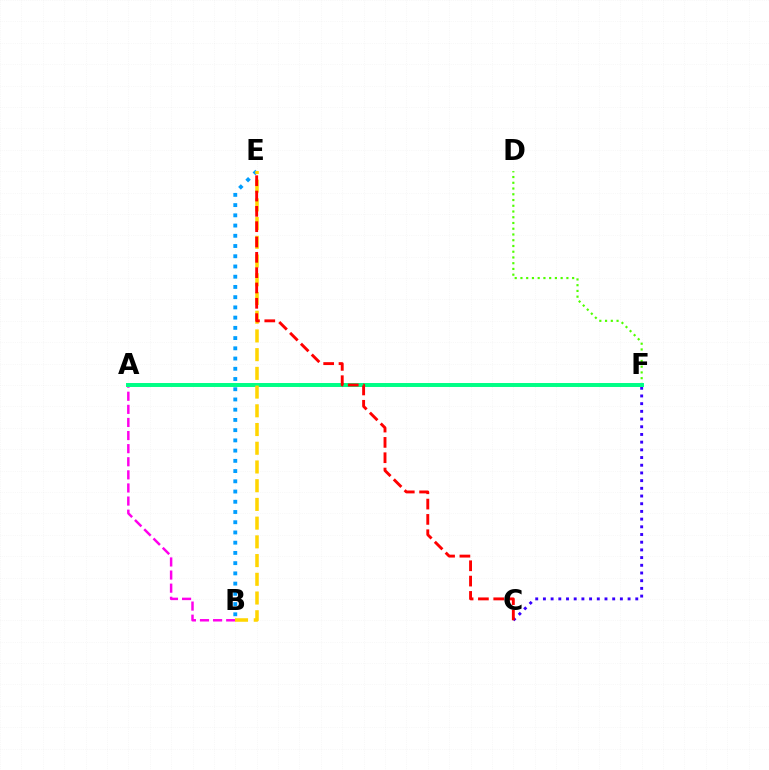{('D', 'F'): [{'color': '#4fff00', 'line_style': 'dotted', 'thickness': 1.56}], ('B', 'E'): [{'color': '#009eff', 'line_style': 'dotted', 'thickness': 2.78}, {'color': '#ffd500', 'line_style': 'dashed', 'thickness': 2.54}], ('C', 'F'): [{'color': '#3700ff', 'line_style': 'dotted', 'thickness': 2.09}], ('A', 'B'): [{'color': '#ff00ed', 'line_style': 'dashed', 'thickness': 1.78}], ('A', 'F'): [{'color': '#00ff86', 'line_style': 'solid', 'thickness': 2.85}], ('C', 'E'): [{'color': '#ff0000', 'line_style': 'dashed', 'thickness': 2.08}]}